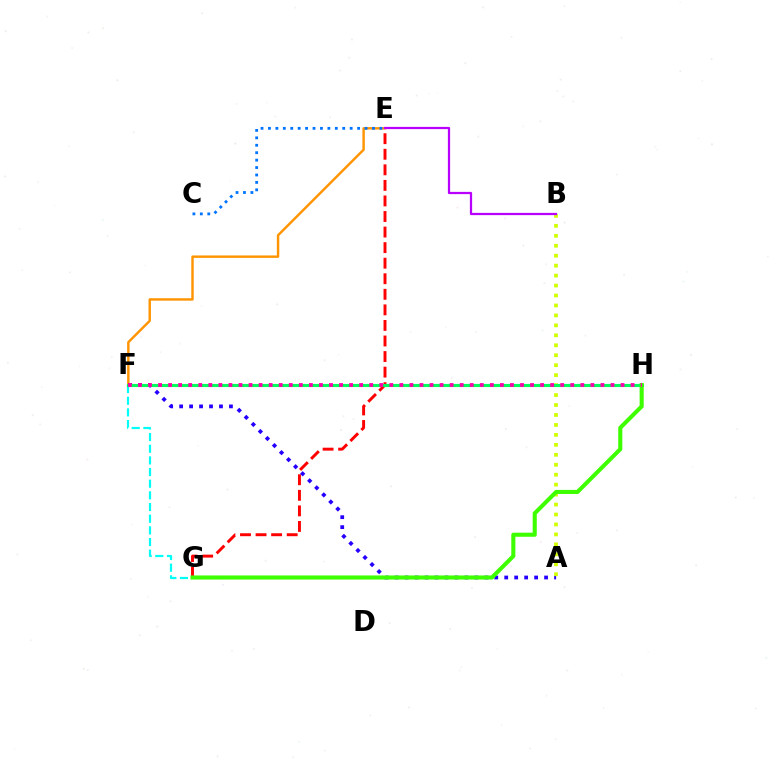{('E', 'G'): [{'color': '#ff0000', 'line_style': 'dashed', 'thickness': 2.11}], ('A', 'F'): [{'color': '#2500ff', 'line_style': 'dotted', 'thickness': 2.71}], ('A', 'B'): [{'color': '#d1ff00', 'line_style': 'dotted', 'thickness': 2.7}], ('E', 'F'): [{'color': '#ff9400', 'line_style': 'solid', 'thickness': 1.75}], ('B', 'E'): [{'color': '#b900ff', 'line_style': 'solid', 'thickness': 1.62}], ('F', 'G'): [{'color': '#00fff6', 'line_style': 'dashed', 'thickness': 1.58}], ('F', 'H'): [{'color': '#00ff5c', 'line_style': 'solid', 'thickness': 2.23}, {'color': '#ff00ac', 'line_style': 'dotted', 'thickness': 2.73}], ('G', 'H'): [{'color': '#3dff00', 'line_style': 'solid', 'thickness': 2.94}], ('C', 'E'): [{'color': '#0074ff', 'line_style': 'dotted', 'thickness': 2.02}]}